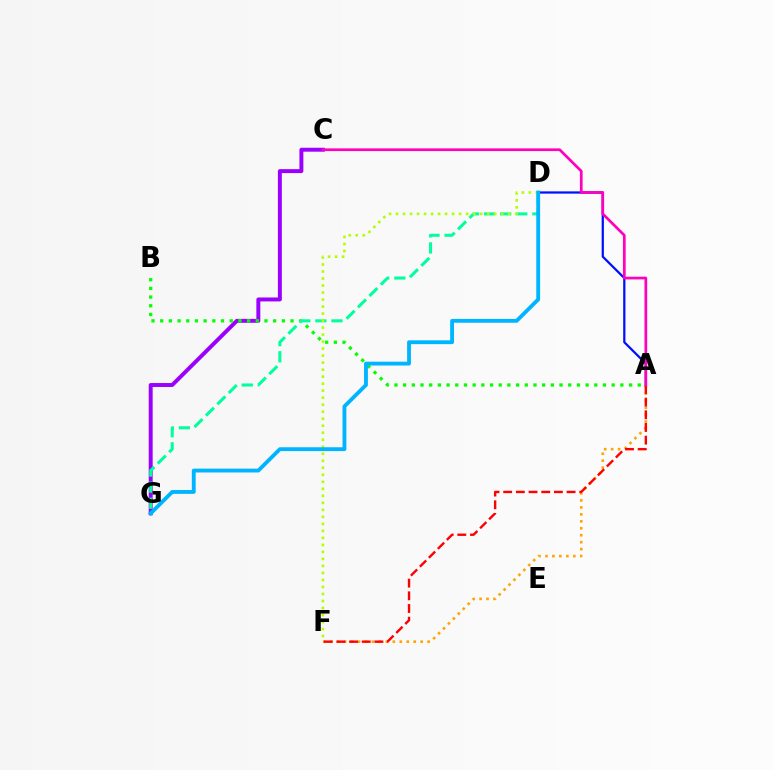{('C', 'G'): [{'color': '#9b00ff', 'line_style': 'solid', 'thickness': 2.84}], ('A', 'F'): [{'color': '#ffa500', 'line_style': 'dotted', 'thickness': 1.89}, {'color': '#ff0000', 'line_style': 'dashed', 'thickness': 1.72}], ('A', 'D'): [{'color': '#0010ff', 'line_style': 'solid', 'thickness': 1.62}], ('A', 'B'): [{'color': '#08ff00', 'line_style': 'dotted', 'thickness': 2.36}], ('D', 'G'): [{'color': '#00ff9d', 'line_style': 'dashed', 'thickness': 2.19}, {'color': '#00b5ff', 'line_style': 'solid', 'thickness': 2.77}], ('D', 'F'): [{'color': '#b3ff00', 'line_style': 'dotted', 'thickness': 1.9}], ('A', 'C'): [{'color': '#ff00bd', 'line_style': 'solid', 'thickness': 1.95}]}